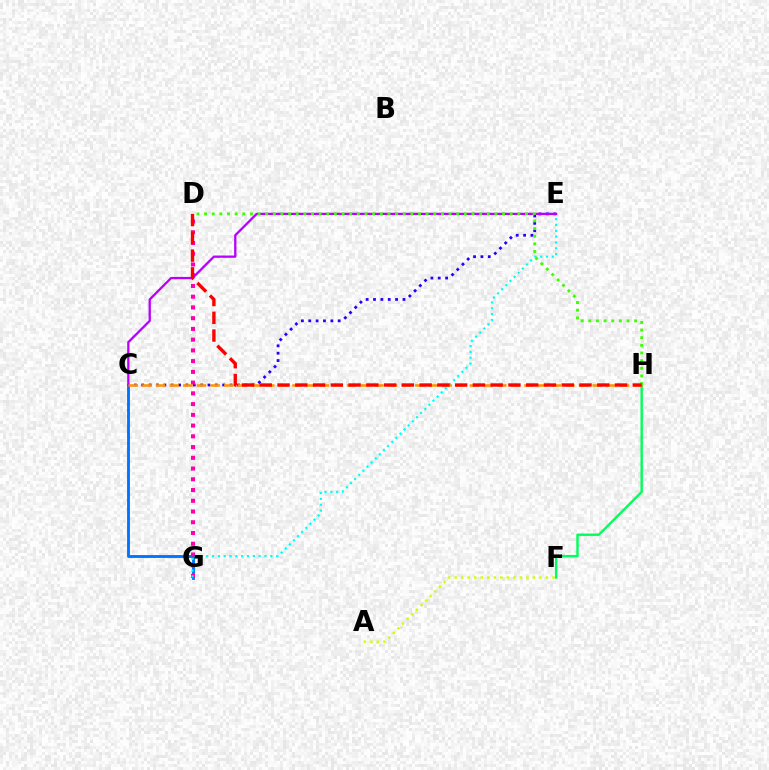{('C', 'G'): [{'color': '#0074ff', 'line_style': 'solid', 'thickness': 2.06}], ('F', 'H'): [{'color': '#00ff5c', 'line_style': 'solid', 'thickness': 1.73}], ('C', 'E'): [{'color': '#2500ff', 'line_style': 'dotted', 'thickness': 2.0}, {'color': '#b900ff', 'line_style': 'solid', 'thickness': 1.65}], ('A', 'F'): [{'color': '#d1ff00', 'line_style': 'dotted', 'thickness': 1.77}], ('D', 'G'): [{'color': '#ff00ac', 'line_style': 'dotted', 'thickness': 2.92}], ('E', 'G'): [{'color': '#00fff6', 'line_style': 'dotted', 'thickness': 1.58}], ('C', 'H'): [{'color': '#ff9400', 'line_style': 'dashed', 'thickness': 1.85}], ('D', 'H'): [{'color': '#3dff00', 'line_style': 'dotted', 'thickness': 2.08}, {'color': '#ff0000', 'line_style': 'dashed', 'thickness': 2.41}]}